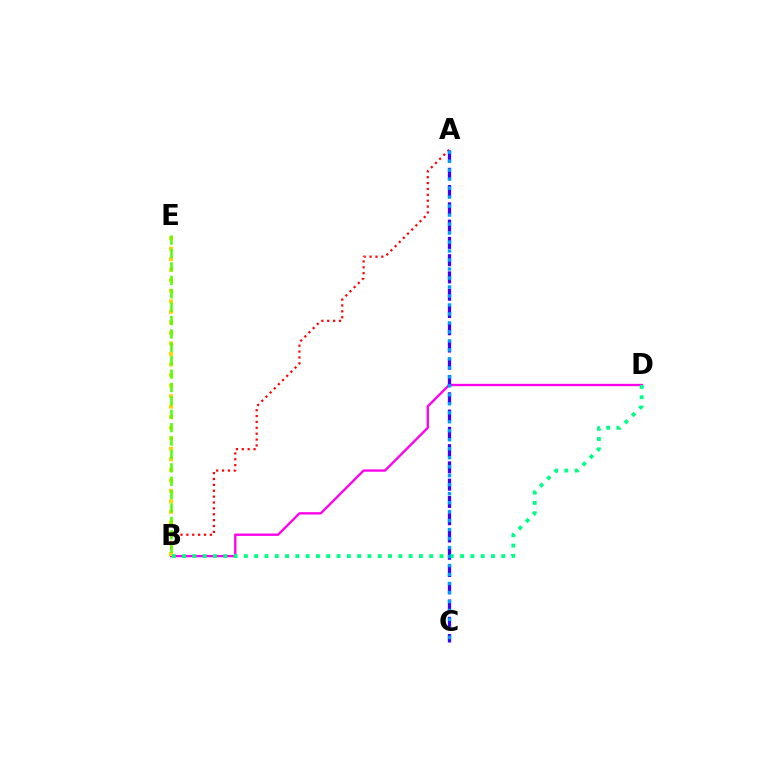{('B', 'D'): [{'color': '#ff00ed', 'line_style': 'solid', 'thickness': 1.68}, {'color': '#00ff86', 'line_style': 'dotted', 'thickness': 2.8}], ('A', 'B'): [{'color': '#ff0000', 'line_style': 'dotted', 'thickness': 1.6}], ('A', 'C'): [{'color': '#3700ff', 'line_style': 'dashed', 'thickness': 2.35}, {'color': '#009eff', 'line_style': 'dotted', 'thickness': 2.44}], ('B', 'E'): [{'color': '#ffd500', 'line_style': 'dotted', 'thickness': 2.86}, {'color': '#4fff00', 'line_style': 'dashed', 'thickness': 1.82}]}